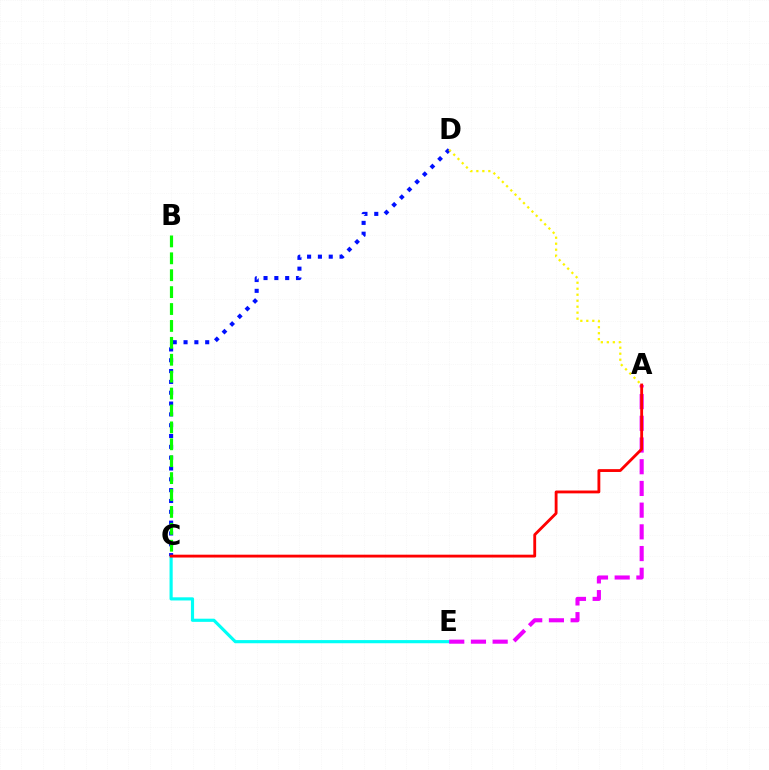{('C', 'E'): [{'color': '#00fff6', 'line_style': 'solid', 'thickness': 2.27}], ('A', 'E'): [{'color': '#ee00ff', 'line_style': 'dashed', 'thickness': 2.95}], ('C', 'D'): [{'color': '#0010ff', 'line_style': 'dotted', 'thickness': 2.94}], ('B', 'C'): [{'color': '#08ff00', 'line_style': 'dashed', 'thickness': 2.3}], ('A', 'C'): [{'color': '#ff0000', 'line_style': 'solid', 'thickness': 2.04}], ('A', 'D'): [{'color': '#fcf500', 'line_style': 'dotted', 'thickness': 1.63}]}